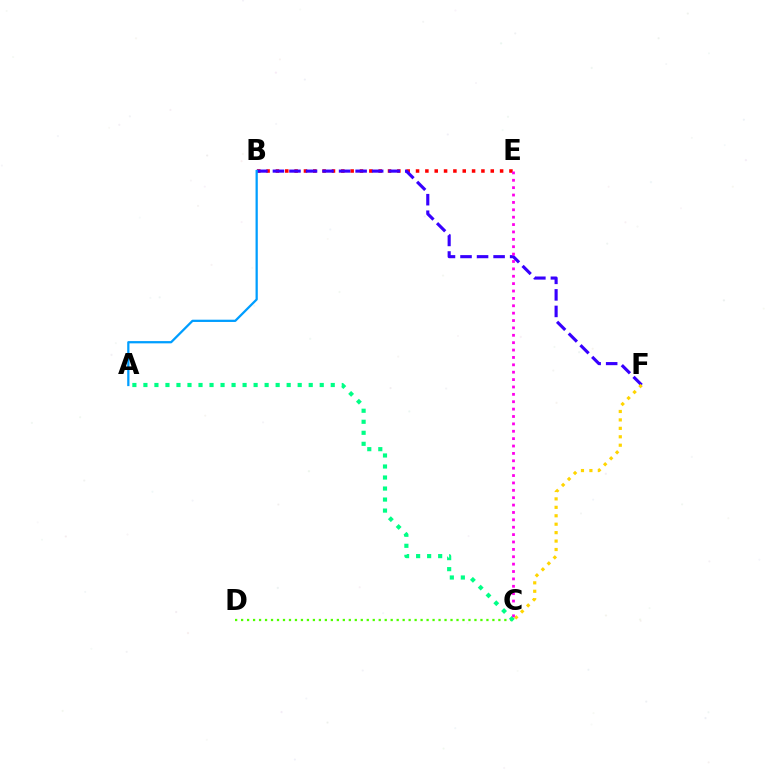{('B', 'E'): [{'color': '#ff0000', 'line_style': 'dotted', 'thickness': 2.54}], ('C', 'D'): [{'color': '#4fff00', 'line_style': 'dotted', 'thickness': 1.63}], ('B', 'F'): [{'color': '#3700ff', 'line_style': 'dashed', 'thickness': 2.25}], ('A', 'C'): [{'color': '#00ff86', 'line_style': 'dotted', 'thickness': 2.99}], ('C', 'F'): [{'color': '#ffd500', 'line_style': 'dotted', 'thickness': 2.29}], ('C', 'E'): [{'color': '#ff00ed', 'line_style': 'dotted', 'thickness': 2.01}], ('A', 'B'): [{'color': '#009eff', 'line_style': 'solid', 'thickness': 1.63}]}